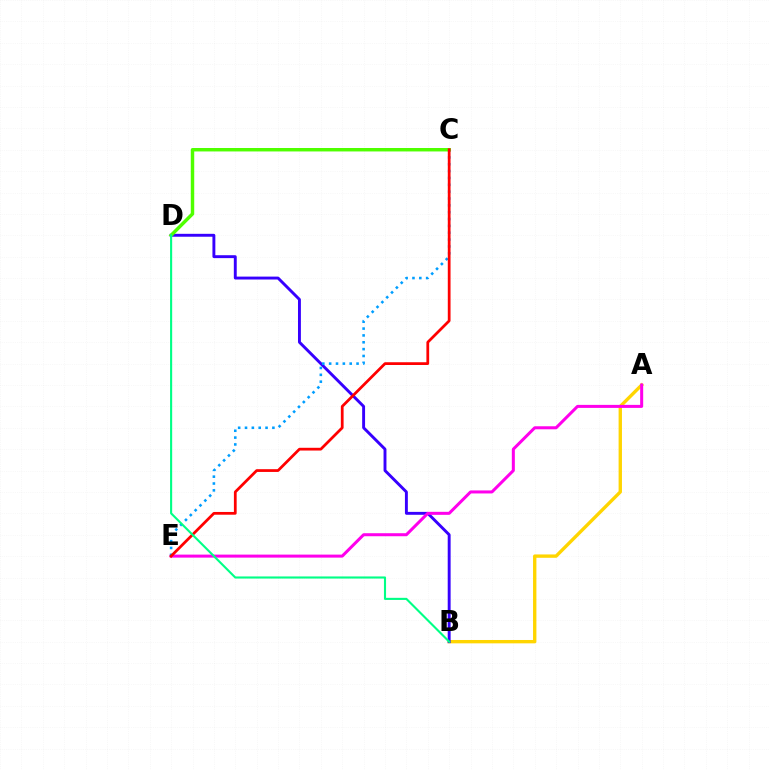{('A', 'B'): [{'color': '#ffd500', 'line_style': 'solid', 'thickness': 2.42}], ('B', 'D'): [{'color': '#3700ff', 'line_style': 'solid', 'thickness': 2.09}, {'color': '#00ff86', 'line_style': 'solid', 'thickness': 1.52}], ('A', 'E'): [{'color': '#ff00ed', 'line_style': 'solid', 'thickness': 2.18}], ('C', 'E'): [{'color': '#009eff', 'line_style': 'dotted', 'thickness': 1.86}, {'color': '#ff0000', 'line_style': 'solid', 'thickness': 1.98}], ('C', 'D'): [{'color': '#4fff00', 'line_style': 'solid', 'thickness': 2.48}]}